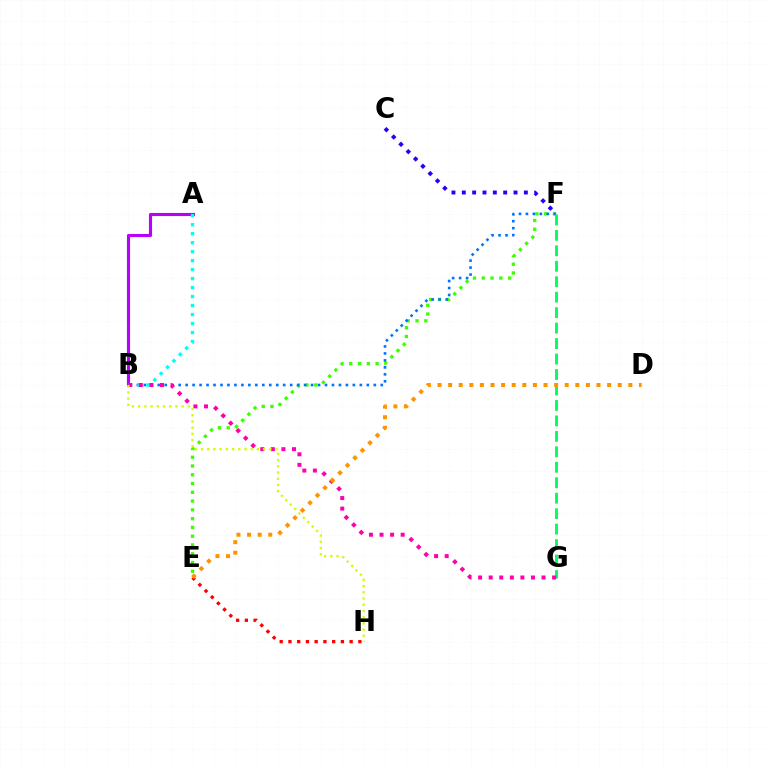{('E', 'H'): [{'color': '#ff0000', 'line_style': 'dotted', 'thickness': 2.38}], ('E', 'F'): [{'color': '#3dff00', 'line_style': 'dotted', 'thickness': 2.38}], ('B', 'F'): [{'color': '#0074ff', 'line_style': 'dotted', 'thickness': 1.89}], ('C', 'F'): [{'color': '#2500ff', 'line_style': 'dotted', 'thickness': 2.81}], ('F', 'G'): [{'color': '#00ff5c', 'line_style': 'dashed', 'thickness': 2.1}], ('A', 'B'): [{'color': '#b900ff', 'line_style': 'solid', 'thickness': 2.23}, {'color': '#00fff6', 'line_style': 'dotted', 'thickness': 2.44}], ('B', 'G'): [{'color': '#ff00ac', 'line_style': 'dotted', 'thickness': 2.87}], ('D', 'E'): [{'color': '#ff9400', 'line_style': 'dotted', 'thickness': 2.88}], ('B', 'H'): [{'color': '#d1ff00', 'line_style': 'dotted', 'thickness': 1.69}]}